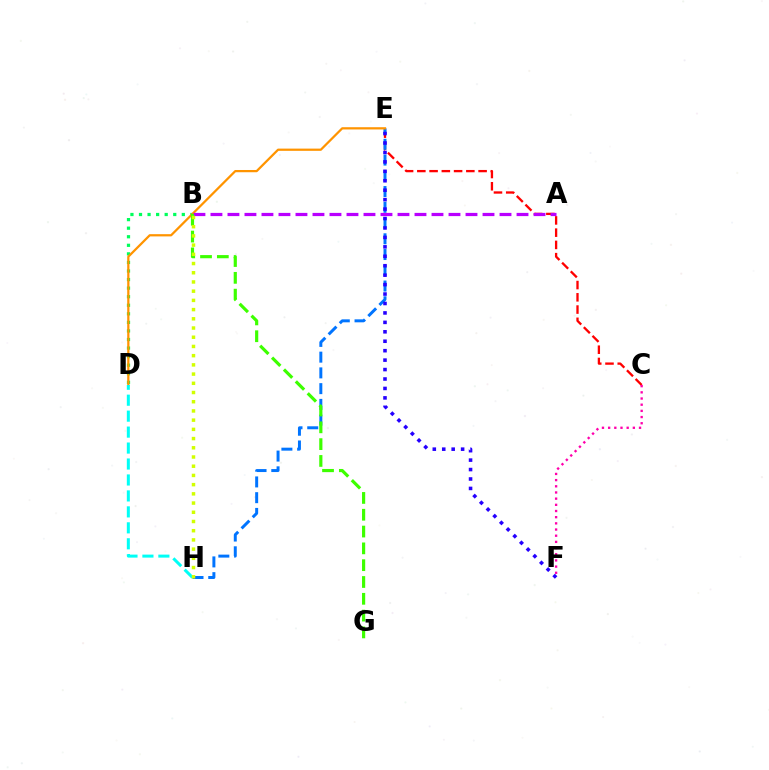{('C', 'E'): [{'color': '#ff0000', 'line_style': 'dashed', 'thickness': 1.66}], ('E', 'H'): [{'color': '#0074ff', 'line_style': 'dashed', 'thickness': 2.14}], ('B', 'D'): [{'color': '#00ff5c', 'line_style': 'dotted', 'thickness': 2.33}], ('E', 'F'): [{'color': '#2500ff', 'line_style': 'dotted', 'thickness': 2.56}], ('D', 'E'): [{'color': '#ff9400', 'line_style': 'solid', 'thickness': 1.61}], ('C', 'F'): [{'color': '#ff00ac', 'line_style': 'dotted', 'thickness': 1.68}], ('D', 'H'): [{'color': '#00fff6', 'line_style': 'dashed', 'thickness': 2.17}], ('A', 'B'): [{'color': '#b900ff', 'line_style': 'dashed', 'thickness': 2.31}], ('B', 'G'): [{'color': '#3dff00', 'line_style': 'dashed', 'thickness': 2.28}], ('B', 'H'): [{'color': '#d1ff00', 'line_style': 'dotted', 'thickness': 2.5}]}